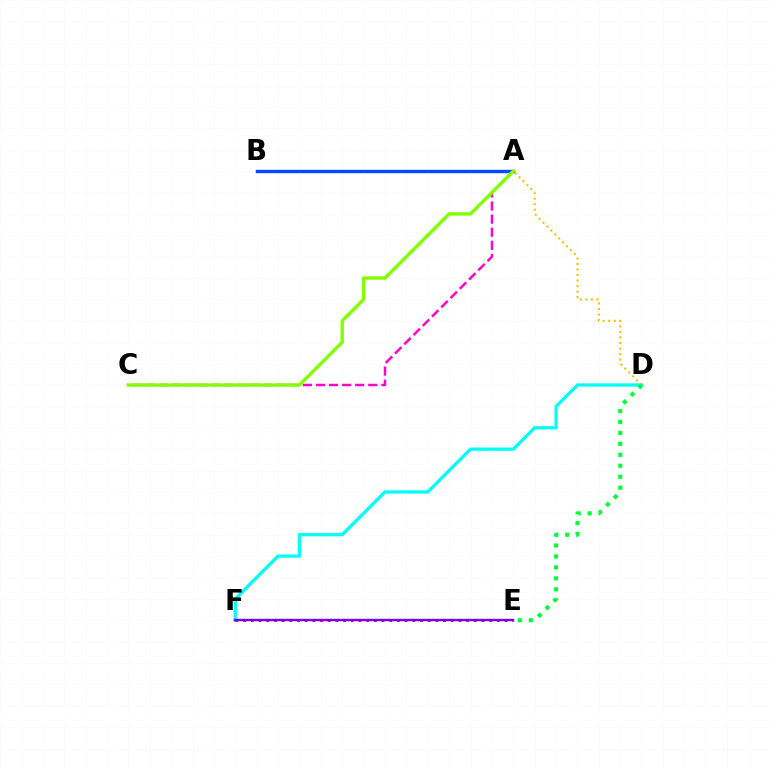{('A', 'B'): [{'color': '#004bff', 'line_style': 'solid', 'thickness': 2.44}], ('D', 'F'): [{'color': '#00fff6', 'line_style': 'solid', 'thickness': 2.35}], ('E', 'F'): [{'color': '#ff0000', 'line_style': 'dotted', 'thickness': 2.09}, {'color': '#7200ff', 'line_style': 'solid', 'thickness': 1.74}], ('A', 'D'): [{'color': '#ffbd00', 'line_style': 'dotted', 'thickness': 1.5}], ('D', 'E'): [{'color': '#00ff39', 'line_style': 'dotted', 'thickness': 2.97}], ('A', 'C'): [{'color': '#ff00cf', 'line_style': 'dashed', 'thickness': 1.78}, {'color': '#84ff00', 'line_style': 'solid', 'thickness': 2.45}]}